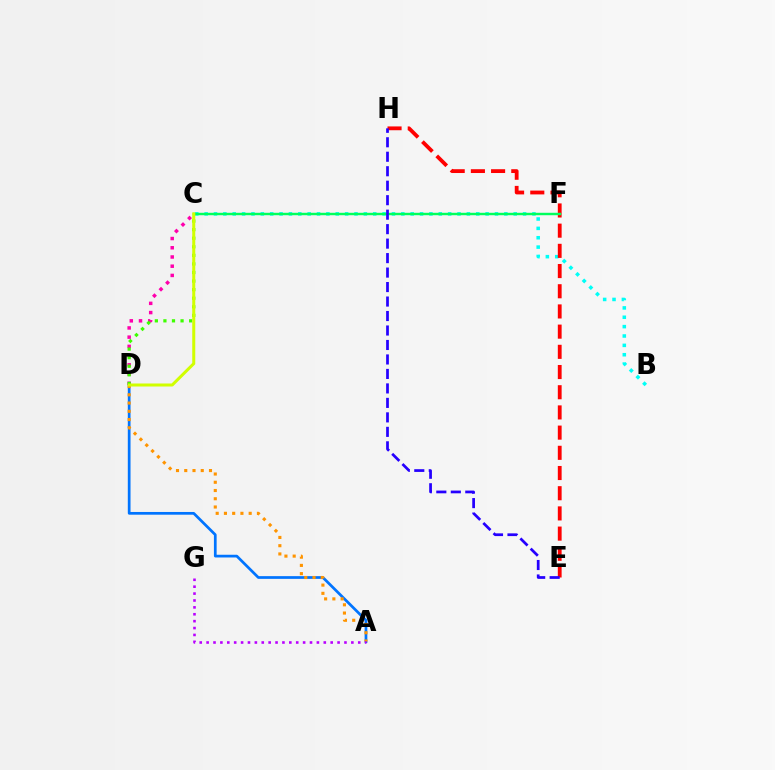{('B', 'C'): [{'color': '#00fff6', 'line_style': 'dotted', 'thickness': 2.54}], ('E', 'H'): [{'color': '#ff0000', 'line_style': 'dashed', 'thickness': 2.74}, {'color': '#2500ff', 'line_style': 'dashed', 'thickness': 1.97}], ('C', 'D'): [{'color': '#ff00ac', 'line_style': 'dotted', 'thickness': 2.51}, {'color': '#3dff00', 'line_style': 'dotted', 'thickness': 2.33}, {'color': '#d1ff00', 'line_style': 'solid', 'thickness': 2.17}], ('C', 'F'): [{'color': '#00ff5c', 'line_style': 'solid', 'thickness': 1.75}], ('A', 'D'): [{'color': '#0074ff', 'line_style': 'solid', 'thickness': 1.96}, {'color': '#ff9400', 'line_style': 'dotted', 'thickness': 2.24}], ('A', 'G'): [{'color': '#b900ff', 'line_style': 'dotted', 'thickness': 1.87}]}